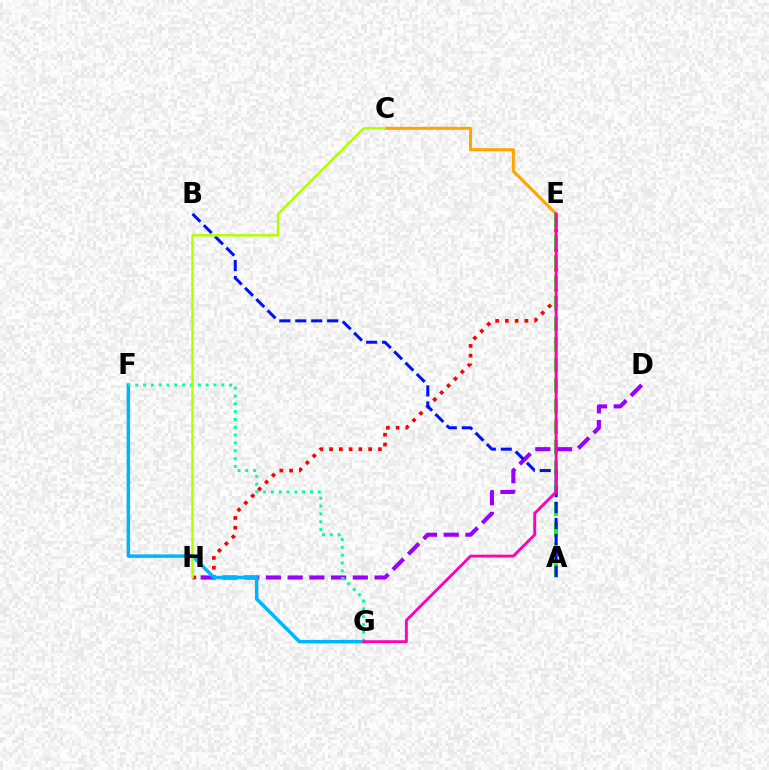{('E', 'H'): [{'color': '#ff0000', 'line_style': 'dotted', 'thickness': 2.65}], ('A', 'E'): [{'color': '#08ff00', 'line_style': 'dashed', 'thickness': 2.79}], ('D', 'H'): [{'color': '#9b00ff', 'line_style': 'dashed', 'thickness': 2.95}], ('C', 'E'): [{'color': '#ffa500', 'line_style': 'solid', 'thickness': 2.2}], ('F', 'G'): [{'color': '#00b5ff', 'line_style': 'solid', 'thickness': 2.5}, {'color': '#00ff9d', 'line_style': 'dotted', 'thickness': 2.13}], ('A', 'B'): [{'color': '#0010ff', 'line_style': 'dashed', 'thickness': 2.17}], ('E', 'G'): [{'color': '#ff00bd', 'line_style': 'solid', 'thickness': 2.06}], ('C', 'H'): [{'color': '#b3ff00', 'line_style': 'solid', 'thickness': 1.78}]}